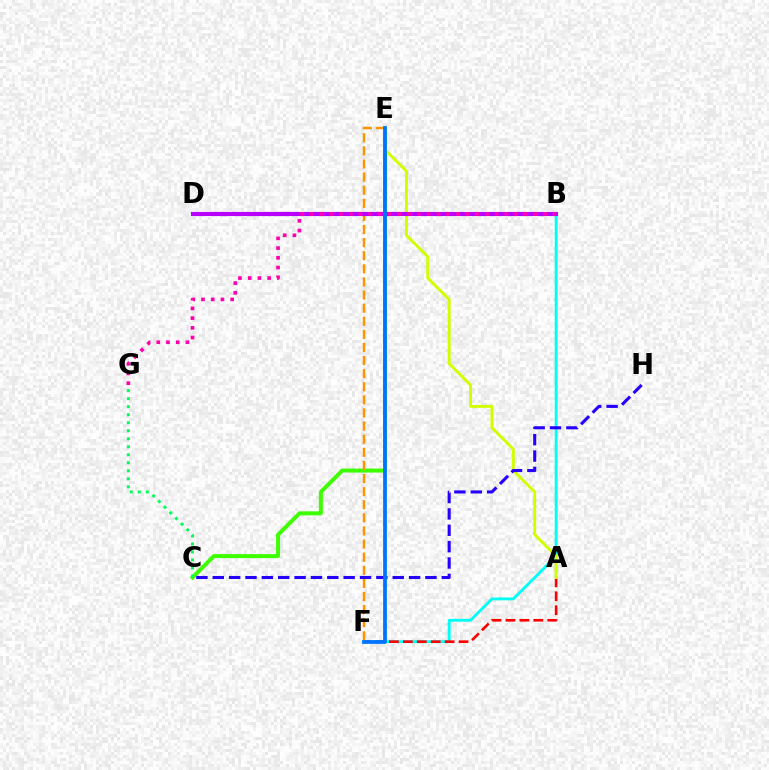{('B', 'F'): [{'color': '#00fff6', 'line_style': 'solid', 'thickness': 2.04}], ('A', 'F'): [{'color': '#ff0000', 'line_style': 'dashed', 'thickness': 1.89}], ('C', 'E'): [{'color': '#3dff00', 'line_style': 'solid', 'thickness': 2.87}], ('E', 'F'): [{'color': '#ff9400', 'line_style': 'dashed', 'thickness': 1.78}, {'color': '#0074ff', 'line_style': 'solid', 'thickness': 2.7}], ('C', 'G'): [{'color': '#00ff5c', 'line_style': 'dotted', 'thickness': 2.18}], ('A', 'E'): [{'color': '#d1ff00', 'line_style': 'solid', 'thickness': 2.11}], ('B', 'D'): [{'color': '#b900ff', 'line_style': 'solid', 'thickness': 2.98}], ('C', 'H'): [{'color': '#2500ff', 'line_style': 'dashed', 'thickness': 2.22}], ('B', 'G'): [{'color': '#ff00ac', 'line_style': 'dotted', 'thickness': 2.64}]}